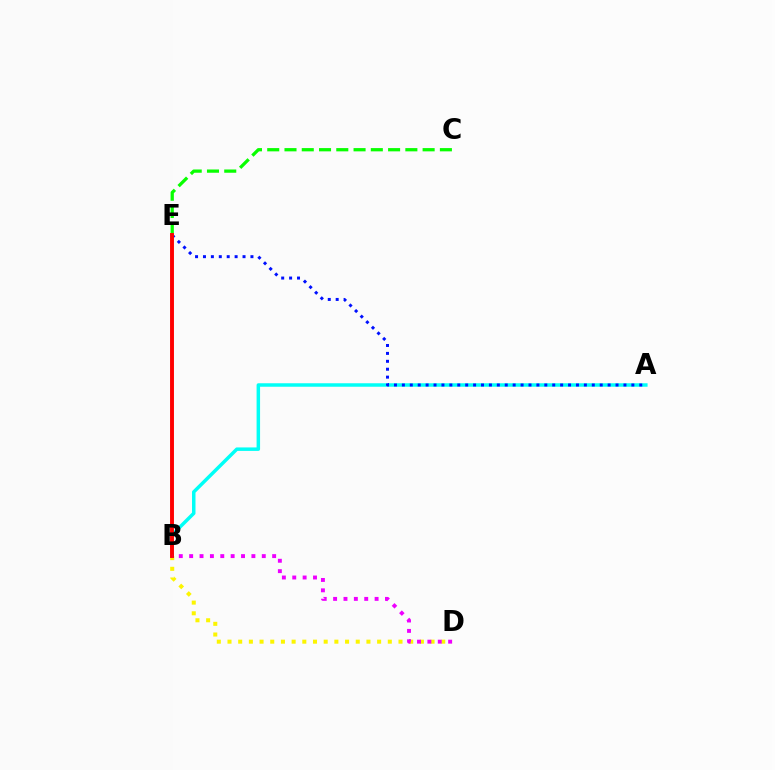{('B', 'D'): [{'color': '#fcf500', 'line_style': 'dotted', 'thickness': 2.9}, {'color': '#ee00ff', 'line_style': 'dotted', 'thickness': 2.82}], ('A', 'B'): [{'color': '#00fff6', 'line_style': 'solid', 'thickness': 2.5}], ('A', 'E'): [{'color': '#0010ff', 'line_style': 'dotted', 'thickness': 2.15}], ('C', 'E'): [{'color': '#08ff00', 'line_style': 'dashed', 'thickness': 2.35}], ('B', 'E'): [{'color': '#ff0000', 'line_style': 'solid', 'thickness': 2.81}]}